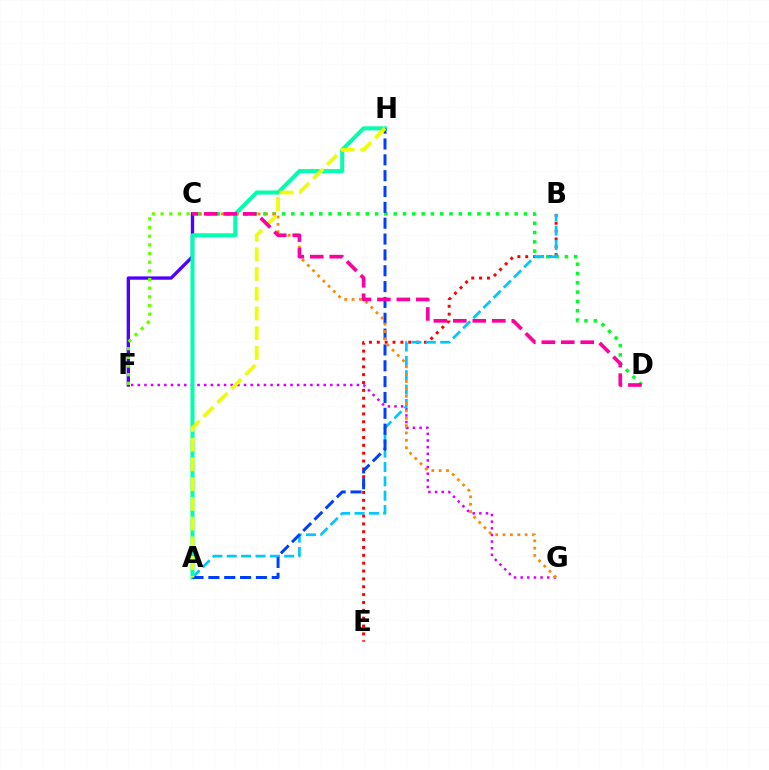{('C', 'D'): [{'color': '#00ff27', 'line_style': 'dotted', 'thickness': 2.53}, {'color': '#ff00a0', 'line_style': 'dashed', 'thickness': 2.64}], ('C', 'F'): [{'color': '#4f00ff', 'line_style': 'solid', 'thickness': 2.41}, {'color': '#66ff00', 'line_style': 'dotted', 'thickness': 2.36}], ('F', 'G'): [{'color': '#d600ff', 'line_style': 'dotted', 'thickness': 1.8}], ('B', 'E'): [{'color': '#ff0000', 'line_style': 'dotted', 'thickness': 2.13}], ('A', 'B'): [{'color': '#00c7ff', 'line_style': 'dashed', 'thickness': 1.95}], ('A', 'H'): [{'color': '#00ffaf', 'line_style': 'solid', 'thickness': 2.89}, {'color': '#003fff', 'line_style': 'dashed', 'thickness': 2.15}, {'color': '#eeff00', 'line_style': 'dashed', 'thickness': 2.68}], ('C', 'G'): [{'color': '#ff8800', 'line_style': 'dotted', 'thickness': 2.0}]}